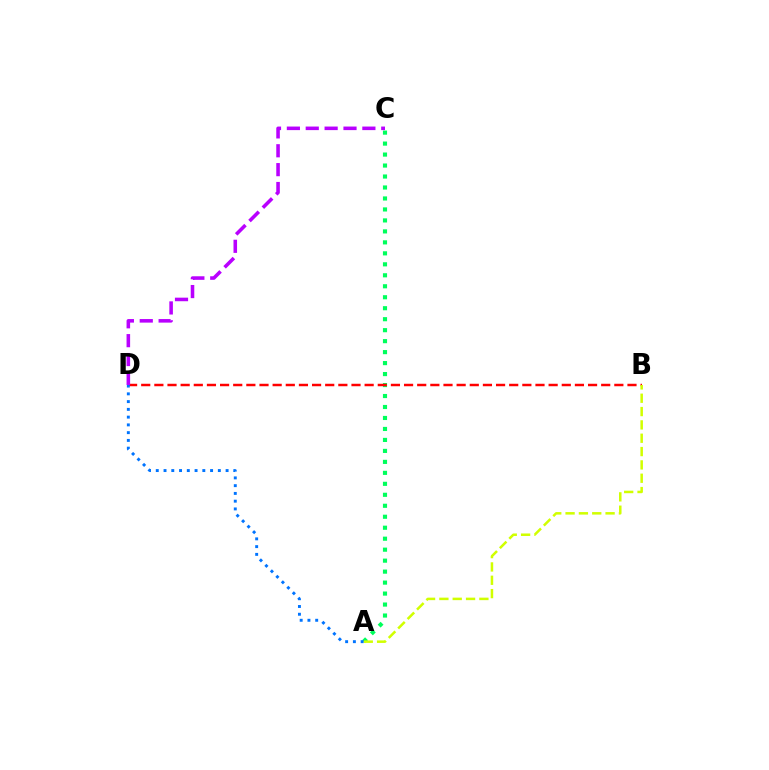{('A', 'C'): [{'color': '#00ff5c', 'line_style': 'dotted', 'thickness': 2.98}], ('B', 'D'): [{'color': '#ff0000', 'line_style': 'dashed', 'thickness': 1.79}], ('C', 'D'): [{'color': '#b900ff', 'line_style': 'dashed', 'thickness': 2.56}], ('A', 'B'): [{'color': '#d1ff00', 'line_style': 'dashed', 'thickness': 1.81}], ('A', 'D'): [{'color': '#0074ff', 'line_style': 'dotted', 'thickness': 2.11}]}